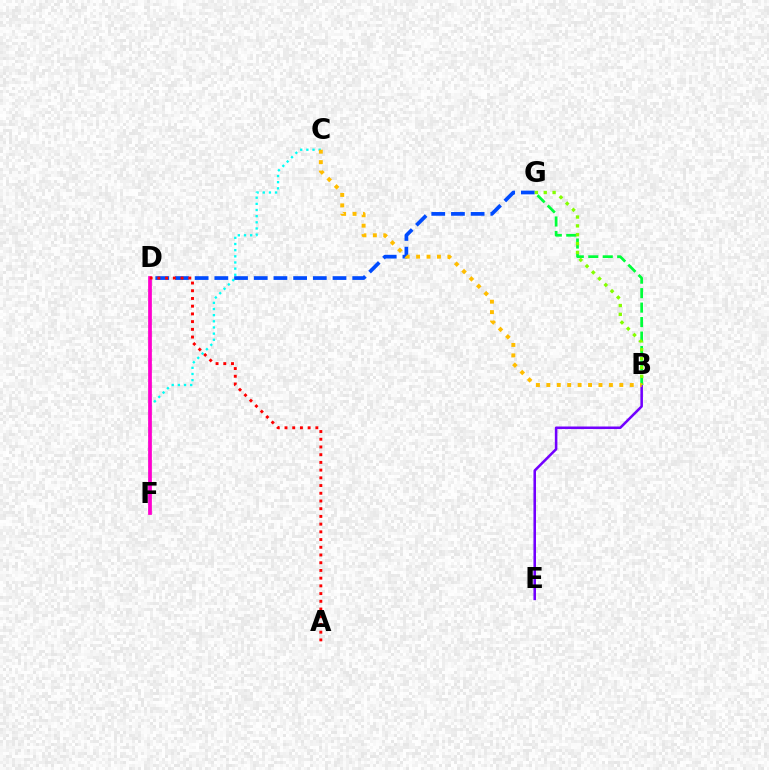{('D', 'G'): [{'color': '#004bff', 'line_style': 'dashed', 'thickness': 2.68}], ('B', 'G'): [{'color': '#00ff39', 'line_style': 'dashed', 'thickness': 1.97}, {'color': '#84ff00', 'line_style': 'dotted', 'thickness': 2.4}], ('C', 'F'): [{'color': '#00fff6', 'line_style': 'dotted', 'thickness': 1.67}], ('B', 'E'): [{'color': '#7200ff', 'line_style': 'solid', 'thickness': 1.84}], ('D', 'F'): [{'color': '#ff00cf', 'line_style': 'solid', 'thickness': 2.69}], ('A', 'D'): [{'color': '#ff0000', 'line_style': 'dotted', 'thickness': 2.1}], ('B', 'C'): [{'color': '#ffbd00', 'line_style': 'dotted', 'thickness': 2.83}]}